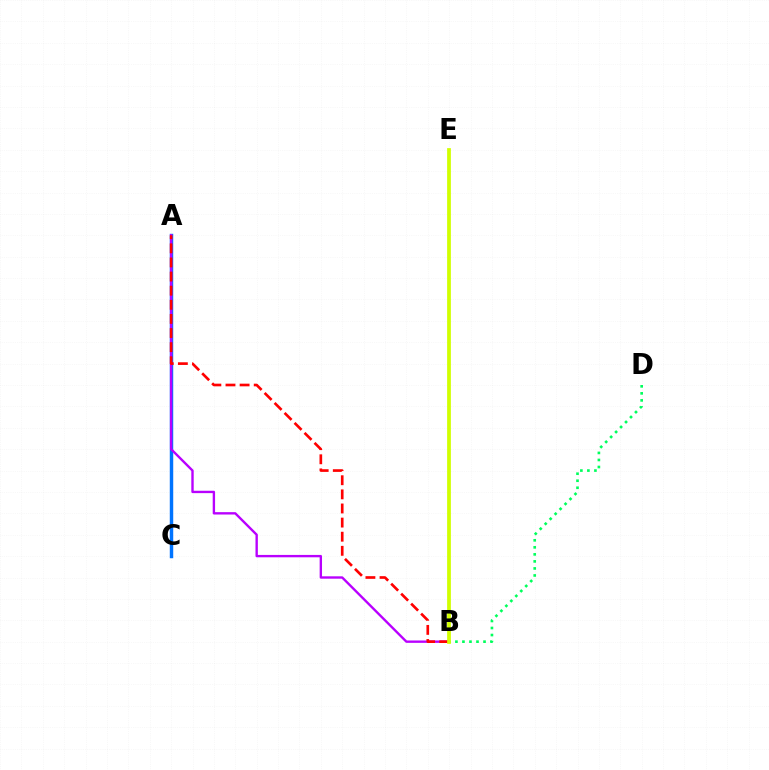{('A', 'C'): [{'color': '#0074ff', 'line_style': 'solid', 'thickness': 2.48}], ('A', 'B'): [{'color': '#b900ff', 'line_style': 'solid', 'thickness': 1.71}, {'color': '#ff0000', 'line_style': 'dashed', 'thickness': 1.92}], ('B', 'D'): [{'color': '#00ff5c', 'line_style': 'dotted', 'thickness': 1.91}], ('B', 'E'): [{'color': '#d1ff00', 'line_style': 'solid', 'thickness': 2.7}]}